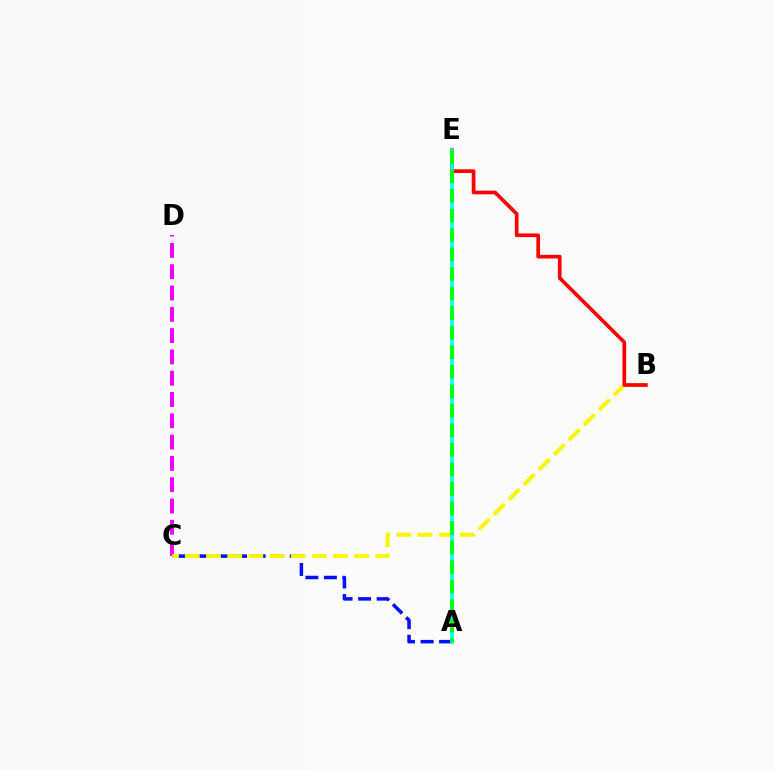{('A', 'C'): [{'color': '#0010ff', 'line_style': 'dashed', 'thickness': 2.52}], ('C', 'D'): [{'color': '#ee00ff', 'line_style': 'dashed', 'thickness': 2.89}], ('B', 'C'): [{'color': '#fcf500', 'line_style': 'dashed', 'thickness': 2.88}], ('B', 'E'): [{'color': '#ff0000', 'line_style': 'solid', 'thickness': 2.65}], ('A', 'E'): [{'color': '#00fff6', 'line_style': 'solid', 'thickness': 2.58}, {'color': '#08ff00', 'line_style': 'dashed', 'thickness': 2.65}]}